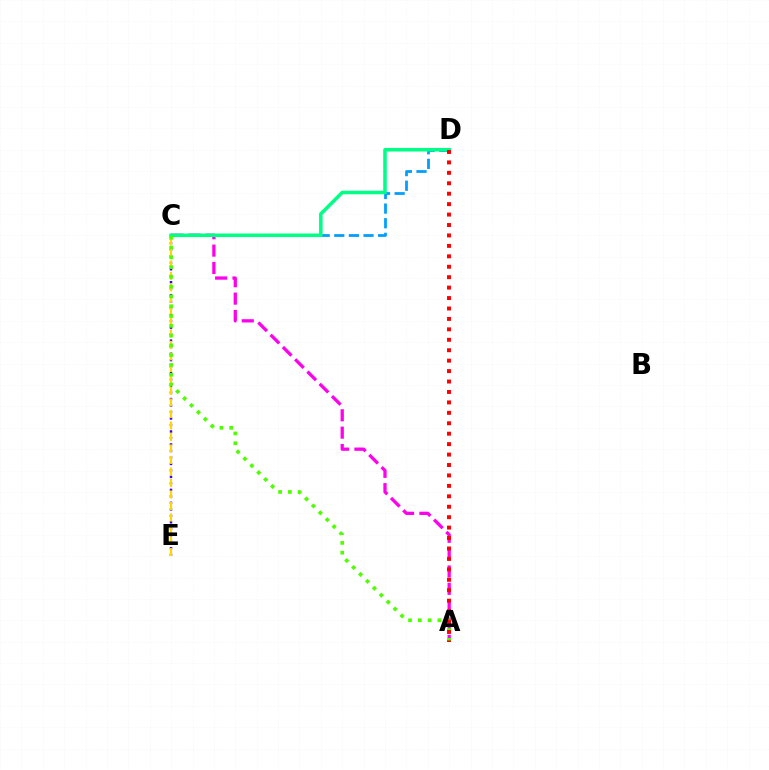{('C', 'E'): [{'color': '#3700ff', 'line_style': 'dotted', 'thickness': 1.76}, {'color': '#ffd500', 'line_style': 'dashed', 'thickness': 1.56}], ('C', 'D'): [{'color': '#009eff', 'line_style': 'dashed', 'thickness': 1.99}, {'color': '#00ff86', 'line_style': 'solid', 'thickness': 2.55}], ('A', 'C'): [{'color': '#ff00ed', 'line_style': 'dashed', 'thickness': 2.36}, {'color': '#4fff00', 'line_style': 'dotted', 'thickness': 2.66}], ('A', 'D'): [{'color': '#ff0000', 'line_style': 'dotted', 'thickness': 2.84}]}